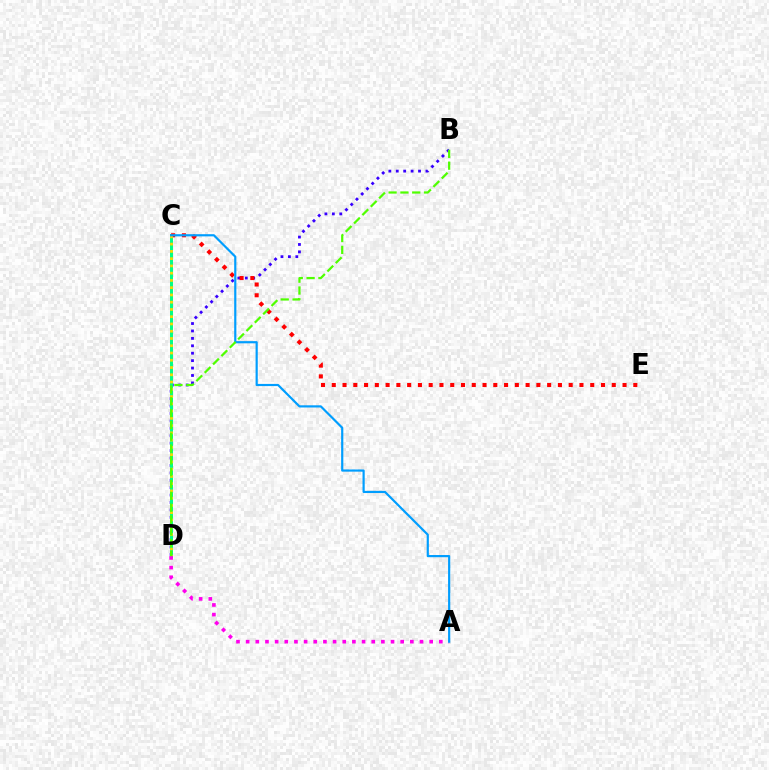{('B', 'D'): [{'color': '#3700ff', 'line_style': 'dotted', 'thickness': 2.02}, {'color': '#4fff00', 'line_style': 'dashed', 'thickness': 1.6}], ('C', 'D'): [{'color': '#00ff86', 'line_style': 'solid', 'thickness': 2.14}, {'color': '#ffd500', 'line_style': 'dotted', 'thickness': 1.97}], ('C', 'E'): [{'color': '#ff0000', 'line_style': 'dotted', 'thickness': 2.93}], ('A', 'D'): [{'color': '#ff00ed', 'line_style': 'dotted', 'thickness': 2.62}], ('A', 'C'): [{'color': '#009eff', 'line_style': 'solid', 'thickness': 1.57}]}